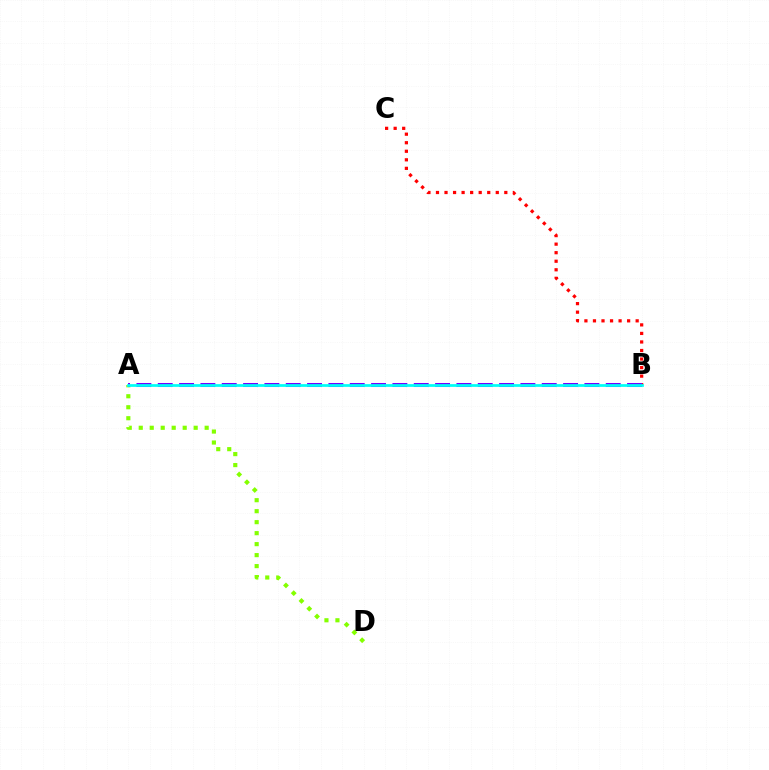{('B', 'C'): [{'color': '#ff0000', 'line_style': 'dotted', 'thickness': 2.32}], ('A', 'D'): [{'color': '#84ff00', 'line_style': 'dotted', 'thickness': 2.99}], ('A', 'B'): [{'color': '#7200ff', 'line_style': 'dashed', 'thickness': 2.9}, {'color': '#00fff6', 'line_style': 'solid', 'thickness': 1.96}]}